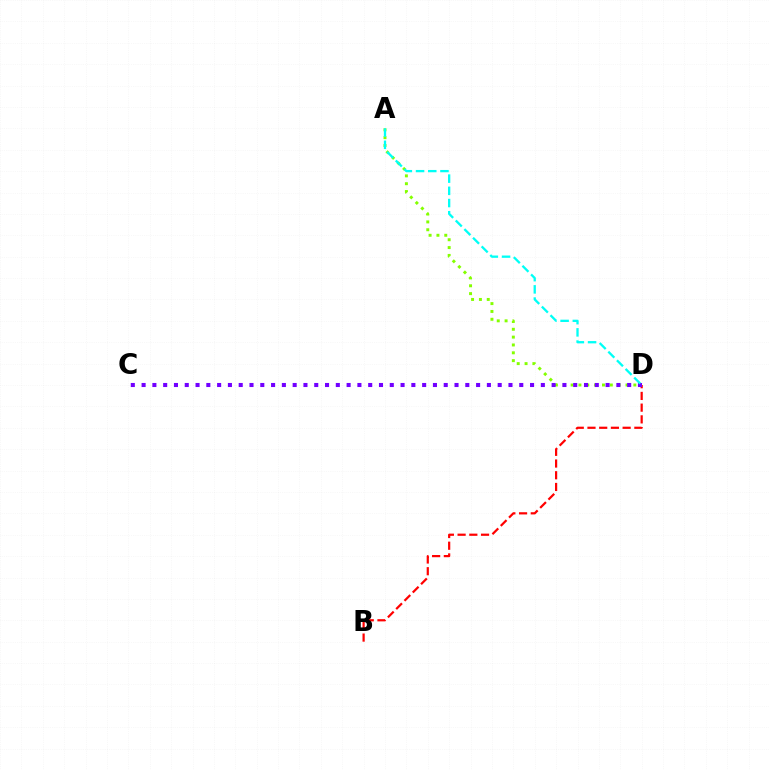{('B', 'D'): [{'color': '#ff0000', 'line_style': 'dashed', 'thickness': 1.59}], ('A', 'D'): [{'color': '#84ff00', 'line_style': 'dotted', 'thickness': 2.13}, {'color': '#00fff6', 'line_style': 'dashed', 'thickness': 1.66}], ('C', 'D'): [{'color': '#7200ff', 'line_style': 'dotted', 'thickness': 2.93}]}